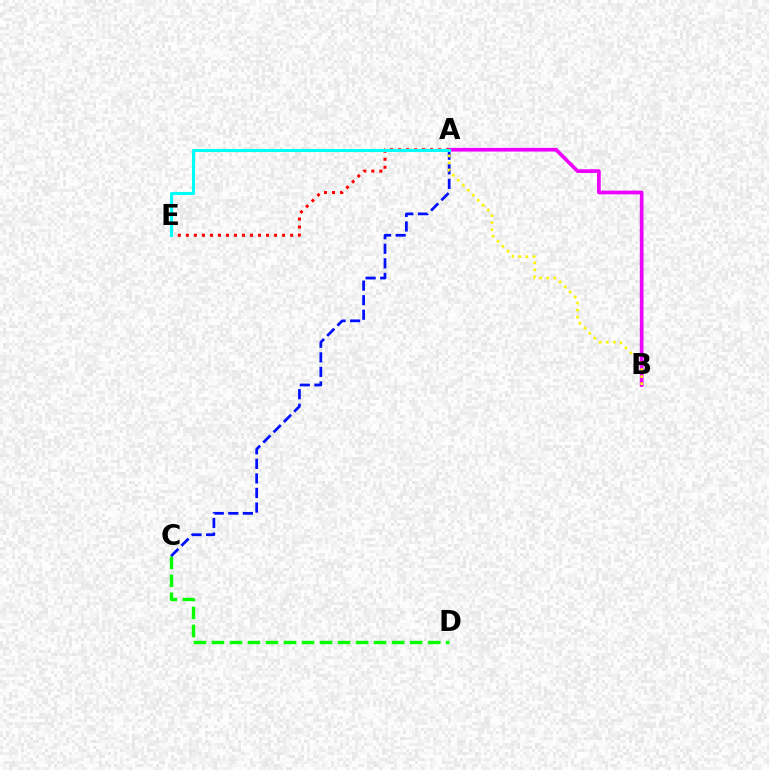{('A', 'B'): [{'color': '#ee00ff', 'line_style': 'solid', 'thickness': 2.66}, {'color': '#fcf500', 'line_style': 'dotted', 'thickness': 1.91}], ('A', 'E'): [{'color': '#ff0000', 'line_style': 'dotted', 'thickness': 2.18}, {'color': '#00fff6', 'line_style': 'solid', 'thickness': 2.22}], ('C', 'D'): [{'color': '#08ff00', 'line_style': 'dashed', 'thickness': 2.45}], ('A', 'C'): [{'color': '#0010ff', 'line_style': 'dashed', 'thickness': 1.98}]}